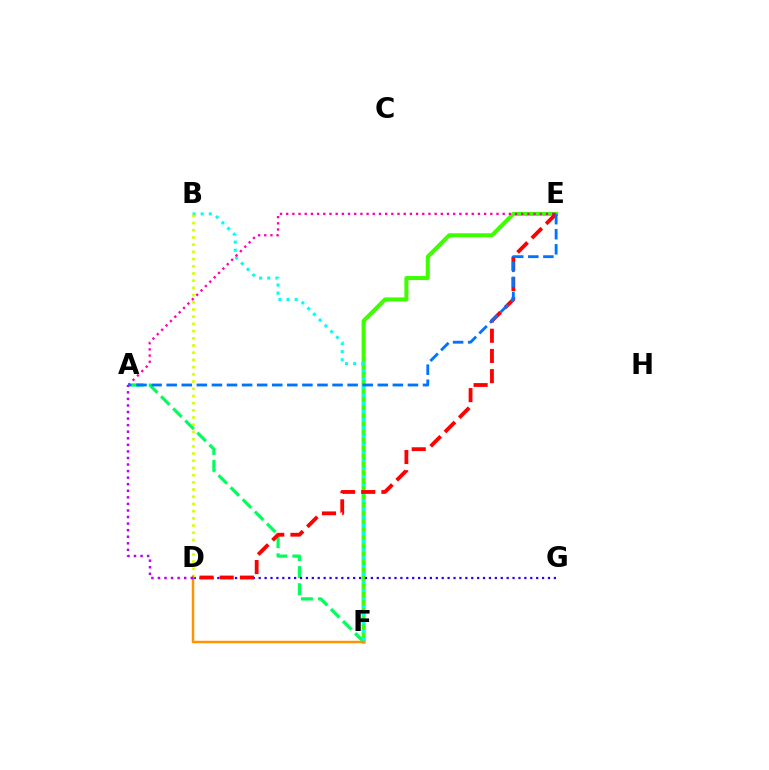{('A', 'F'): [{'color': '#00ff5c', 'line_style': 'dashed', 'thickness': 2.33}], ('E', 'F'): [{'color': '#3dff00', 'line_style': 'solid', 'thickness': 2.9}], ('D', 'G'): [{'color': '#2500ff', 'line_style': 'dotted', 'thickness': 1.6}], ('B', 'F'): [{'color': '#00fff6', 'line_style': 'dotted', 'thickness': 2.21}], ('D', 'F'): [{'color': '#ff9400', 'line_style': 'solid', 'thickness': 1.78}], ('B', 'D'): [{'color': '#d1ff00', 'line_style': 'dotted', 'thickness': 1.96}], ('A', 'E'): [{'color': '#ff00ac', 'line_style': 'dotted', 'thickness': 1.68}, {'color': '#0074ff', 'line_style': 'dashed', 'thickness': 2.05}], ('D', 'E'): [{'color': '#ff0000', 'line_style': 'dashed', 'thickness': 2.74}], ('A', 'D'): [{'color': '#b900ff', 'line_style': 'dotted', 'thickness': 1.78}]}